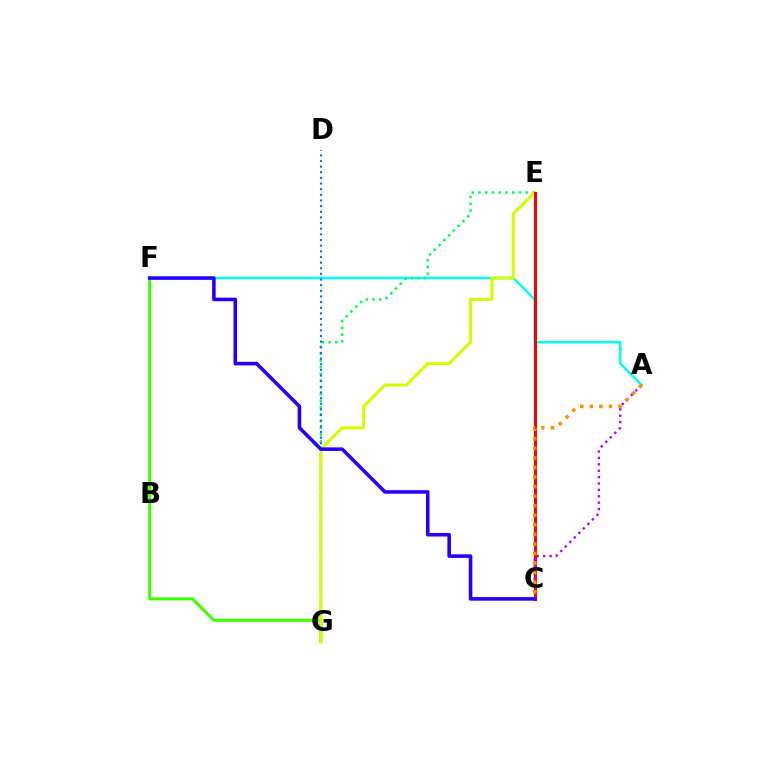{('C', 'E'): [{'color': '#ff00ac', 'line_style': 'solid', 'thickness': 1.51}, {'color': '#ff0000', 'line_style': 'solid', 'thickness': 2.15}], ('A', 'F'): [{'color': '#00fff6', 'line_style': 'solid', 'thickness': 1.77}], ('F', 'G'): [{'color': '#3dff00', 'line_style': 'solid', 'thickness': 2.2}], ('E', 'G'): [{'color': '#00ff5c', 'line_style': 'dotted', 'thickness': 1.83}, {'color': '#d1ff00', 'line_style': 'solid', 'thickness': 2.2}], ('D', 'G'): [{'color': '#0074ff', 'line_style': 'dotted', 'thickness': 1.53}], ('A', 'C'): [{'color': '#b900ff', 'line_style': 'dotted', 'thickness': 1.74}, {'color': '#ff9400', 'line_style': 'dotted', 'thickness': 2.6}], ('C', 'F'): [{'color': '#2500ff', 'line_style': 'solid', 'thickness': 2.58}]}